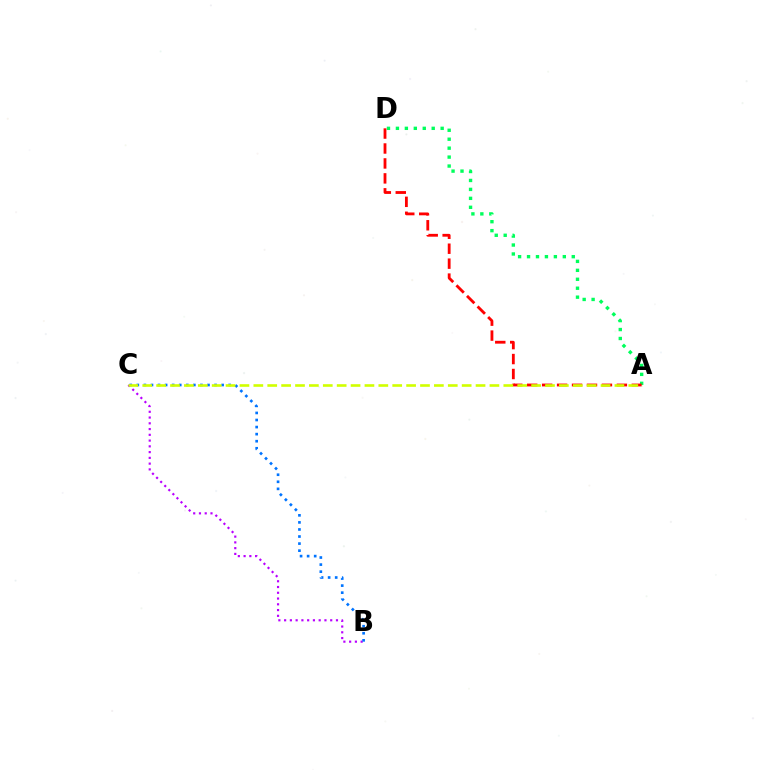{('A', 'D'): [{'color': '#00ff5c', 'line_style': 'dotted', 'thickness': 2.43}, {'color': '#ff0000', 'line_style': 'dashed', 'thickness': 2.03}], ('B', 'C'): [{'color': '#b900ff', 'line_style': 'dotted', 'thickness': 1.57}, {'color': '#0074ff', 'line_style': 'dotted', 'thickness': 1.92}], ('A', 'C'): [{'color': '#d1ff00', 'line_style': 'dashed', 'thickness': 1.89}]}